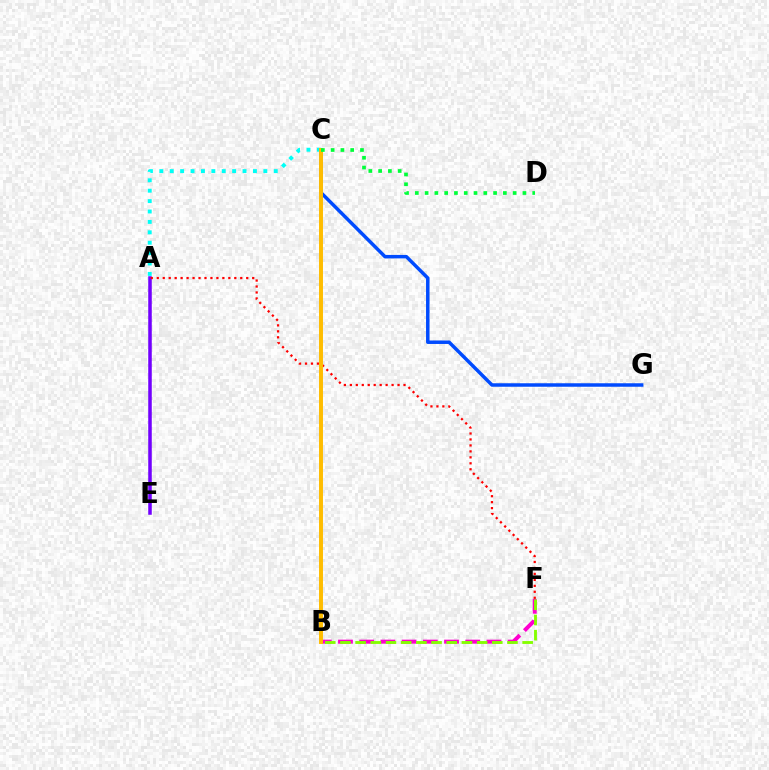{('A', 'E'): [{'color': '#7200ff', 'line_style': 'solid', 'thickness': 2.54}], ('B', 'F'): [{'color': '#ff00cf', 'line_style': 'dashed', 'thickness': 2.88}, {'color': '#84ff00', 'line_style': 'dashed', 'thickness': 2.06}], ('A', 'C'): [{'color': '#00fff6', 'line_style': 'dotted', 'thickness': 2.83}], ('A', 'F'): [{'color': '#ff0000', 'line_style': 'dotted', 'thickness': 1.62}], ('C', 'G'): [{'color': '#004bff', 'line_style': 'solid', 'thickness': 2.51}], ('B', 'C'): [{'color': '#ffbd00', 'line_style': 'solid', 'thickness': 2.84}], ('C', 'D'): [{'color': '#00ff39', 'line_style': 'dotted', 'thickness': 2.66}]}